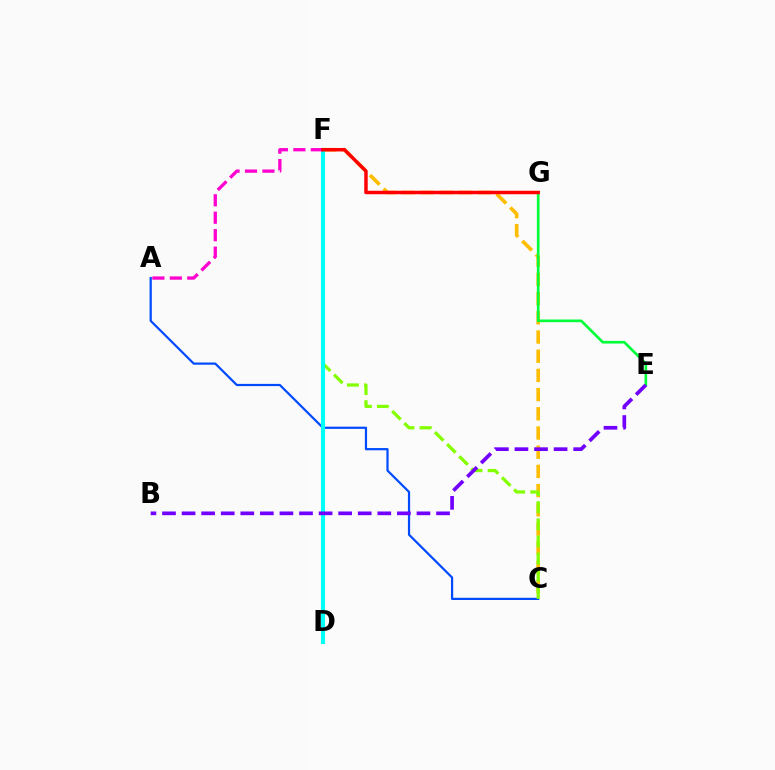{('C', 'F'): [{'color': '#ffbd00', 'line_style': 'dashed', 'thickness': 2.61}, {'color': '#84ff00', 'line_style': 'dashed', 'thickness': 2.33}], ('A', 'C'): [{'color': '#004bff', 'line_style': 'solid', 'thickness': 1.6}], ('E', 'G'): [{'color': '#00ff39', 'line_style': 'solid', 'thickness': 1.92}], ('D', 'F'): [{'color': '#00fff6', 'line_style': 'solid', 'thickness': 2.96}], ('A', 'F'): [{'color': '#ff00cf', 'line_style': 'dashed', 'thickness': 2.37}], ('B', 'E'): [{'color': '#7200ff', 'line_style': 'dashed', 'thickness': 2.66}], ('F', 'G'): [{'color': '#ff0000', 'line_style': 'solid', 'thickness': 2.5}]}